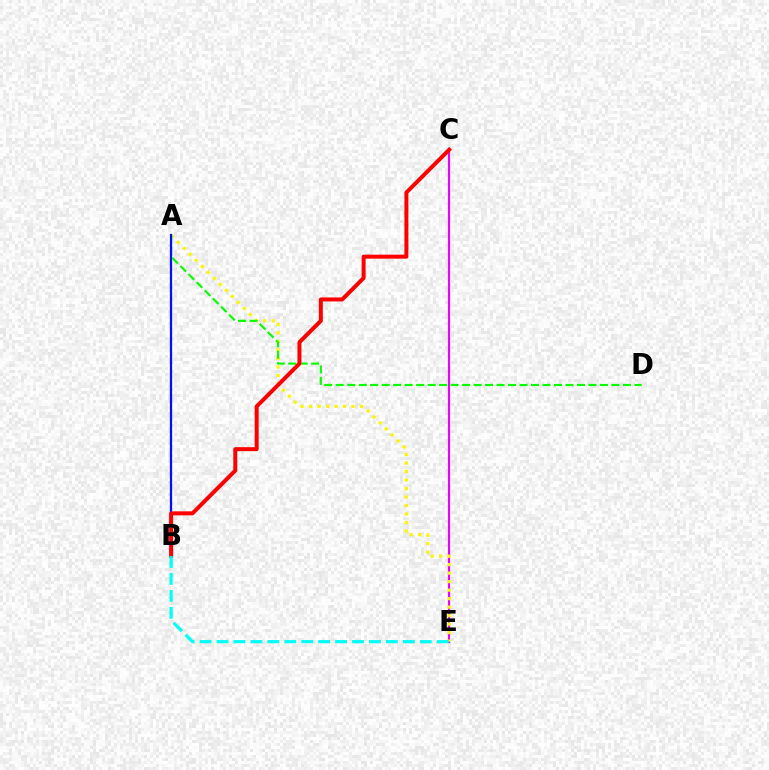{('C', 'E'): [{'color': '#ee00ff', 'line_style': 'solid', 'thickness': 1.55}], ('A', 'E'): [{'color': '#fcf500', 'line_style': 'dotted', 'thickness': 2.31}], ('A', 'D'): [{'color': '#08ff00', 'line_style': 'dashed', 'thickness': 1.56}], ('A', 'B'): [{'color': '#0010ff', 'line_style': 'solid', 'thickness': 1.63}], ('B', 'C'): [{'color': '#ff0000', 'line_style': 'solid', 'thickness': 2.87}], ('B', 'E'): [{'color': '#00fff6', 'line_style': 'dashed', 'thickness': 2.3}]}